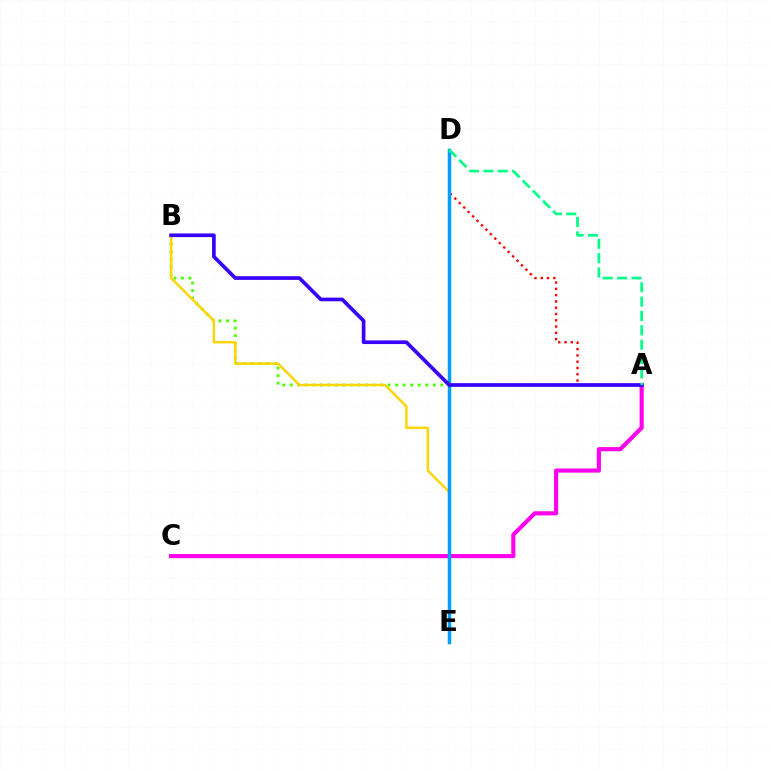{('A', 'B'): [{'color': '#4fff00', 'line_style': 'dotted', 'thickness': 2.05}, {'color': '#3700ff', 'line_style': 'solid', 'thickness': 2.64}], ('A', 'D'): [{'color': '#ff0000', 'line_style': 'dotted', 'thickness': 1.71}, {'color': '#00ff86', 'line_style': 'dashed', 'thickness': 1.95}], ('B', 'E'): [{'color': '#ffd500', 'line_style': 'solid', 'thickness': 1.76}], ('A', 'C'): [{'color': '#ff00ed', 'line_style': 'solid', 'thickness': 2.98}], ('D', 'E'): [{'color': '#009eff', 'line_style': 'solid', 'thickness': 2.52}]}